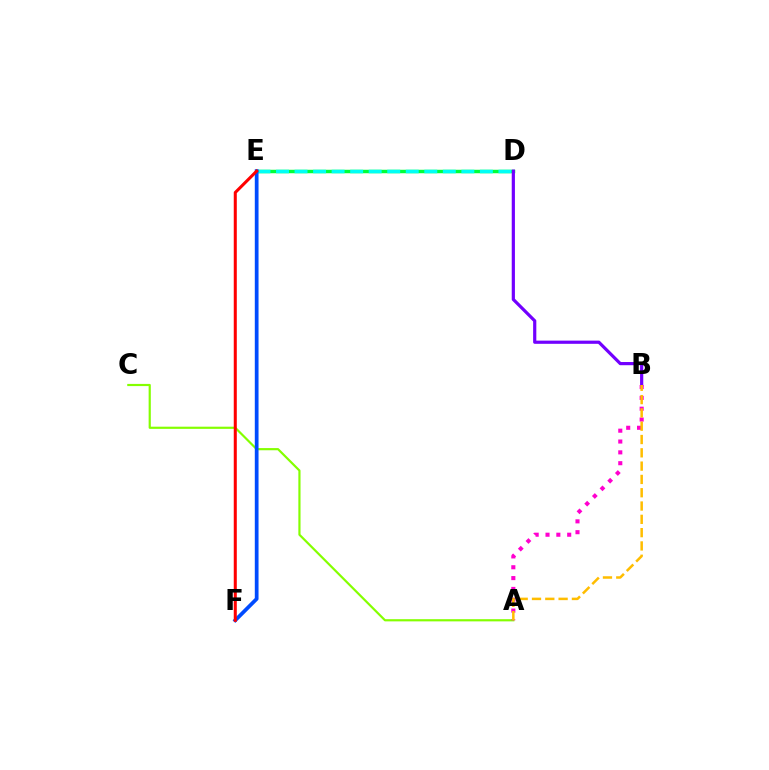{('A', 'C'): [{'color': '#84ff00', 'line_style': 'solid', 'thickness': 1.57}], ('D', 'E'): [{'color': '#00ff39', 'line_style': 'solid', 'thickness': 2.5}, {'color': '#00fff6', 'line_style': 'dashed', 'thickness': 2.52}], ('B', 'D'): [{'color': '#7200ff', 'line_style': 'solid', 'thickness': 2.3}], ('E', 'F'): [{'color': '#004bff', 'line_style': 'solid', 'thickness': 2.69}, {'color': '#ff0000', 'line_style': 'solid', 'thickness': 2.19}], ('A', 'B'): [{'color': '#ff00cf', 'line_style': 'dotted', 'thickness': 2.94}, {'color': '#ffbd00', 'line_style': 'dashed', 'thickness': 1.81}]}